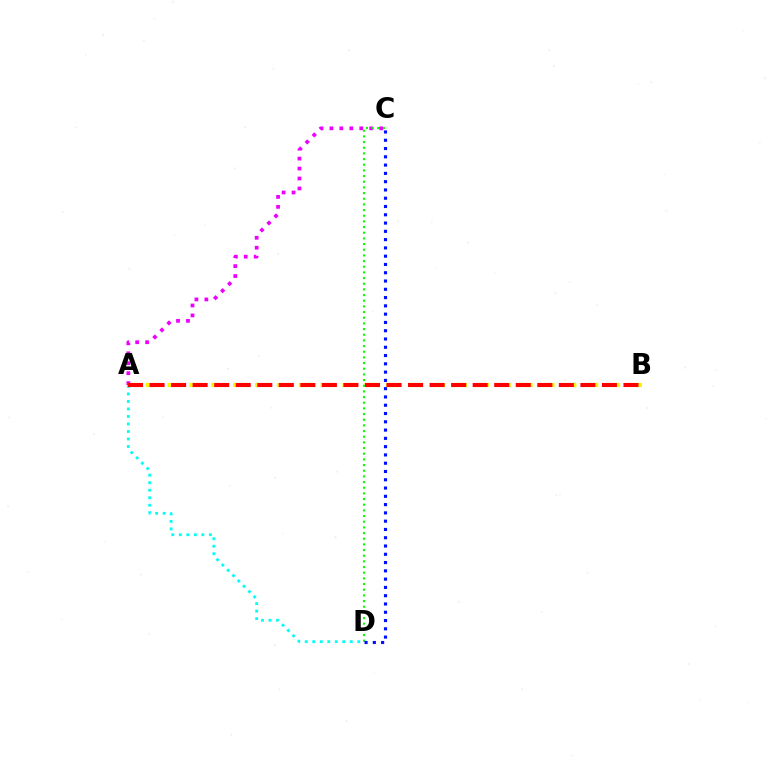{('A', 'B'): [{'color': '#fcf500', 'line_style': 'dashed', 'thickness': 2.97}, {'color': '#ff0000', 'line_style': 'dashed', 'thickness': 2.93}], ('A', 'C'): [{'color': '#ee00ff', 'line_style': 'dotted', 'thickness': 2.7}], ('C', 'D'): [{'color': '#08ff00', 'line_style': 'dotted', 'thickness': 1.54}, {'color': '#0010ff', 'line_style': 'dotted', 'thickness': 2.25}], ('A', 'D'): [{'color': '#00fff6', 'line_style': 'dotted', 'thickness': 2.04}]}